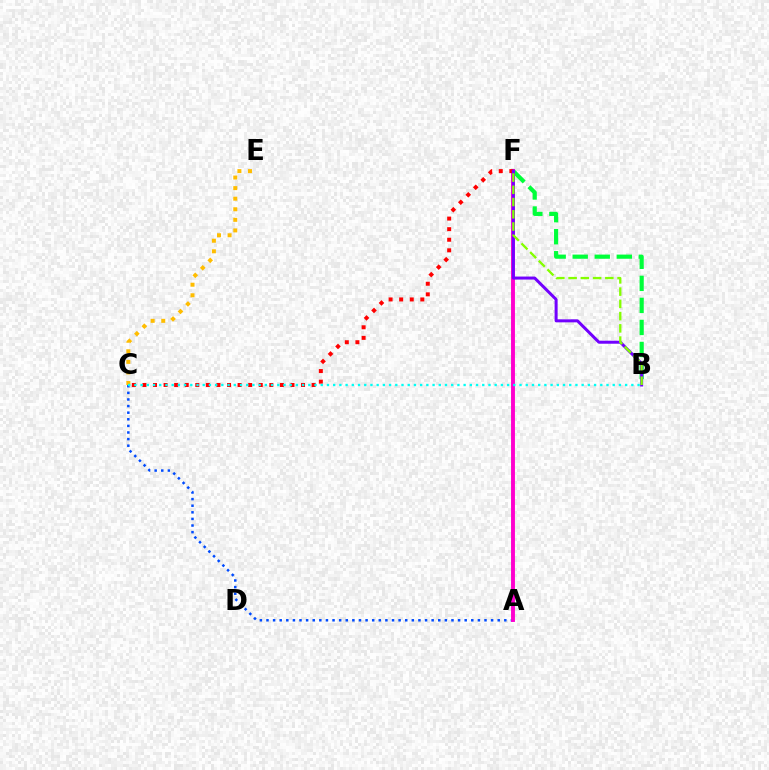{('C', 'E'): [{'color': '#ffbd00', 'line_style': 'dotted', 'thickness': 2.87}], ('B', 'F'): [{'color': '#00ff39', 'line_style': 'dashed', 'thickness': 2.99}, {'color': '#7200ff', 'line_style': 'solid', 'thickness': 2.17}, {'color': '#84ff00', 'line_style': 'dashed', 'thickness': 1.66}], ('A', 'C'): [{'color': '#004bff', 'line_style': 'dotted', 'thickness': 1.8}], ('A', 'F'): [{'color': '#ff00cf', 'line_style': 'solid', 'thickness': 2.81}], ('C', 'F'): [{'color': '#ff0000', 'line_style': 'dotted', 'thickness': 2.87}], ('B', 'C'): [{'color': '#00fff6', 'line_style': 'dotted', 'thickness': 1.69}]}